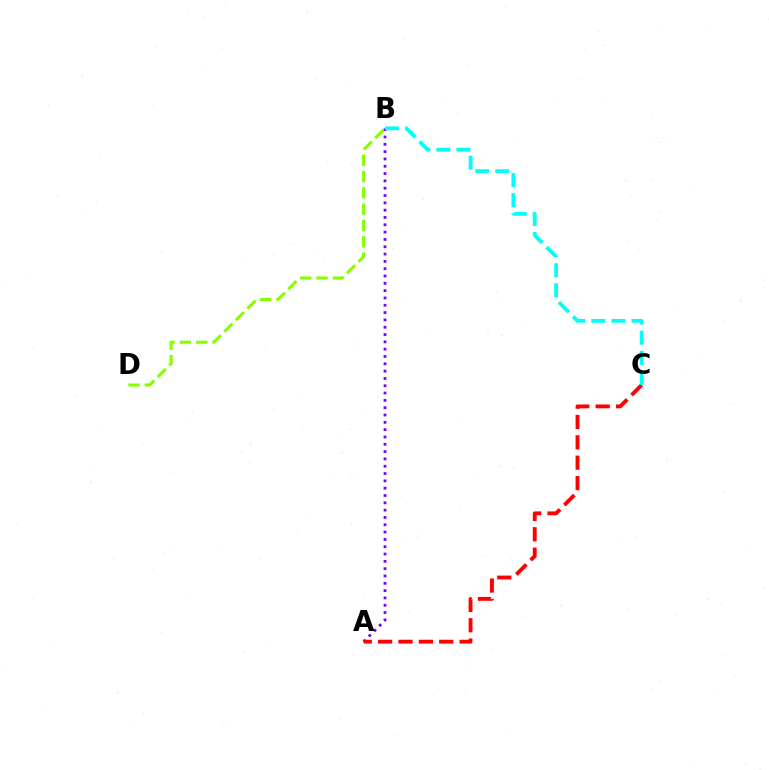{('B', 'D'): [{'color': '#84ff00', 'line_style': 'dashed', 'thickness': 2.22}], ('A', 'B'): [{'color': '#7200ff', 'line_style': 'dotted', 'thickness': 1.99}], ('A', 'C'): [{'color': '#ff0000', 'line_style': 'dashed', 'thickness': 2.77}], ('B', 'C'): [{'color': '#00fff6', 'line_style': 'dashed', 'thickness': 2.73}]}